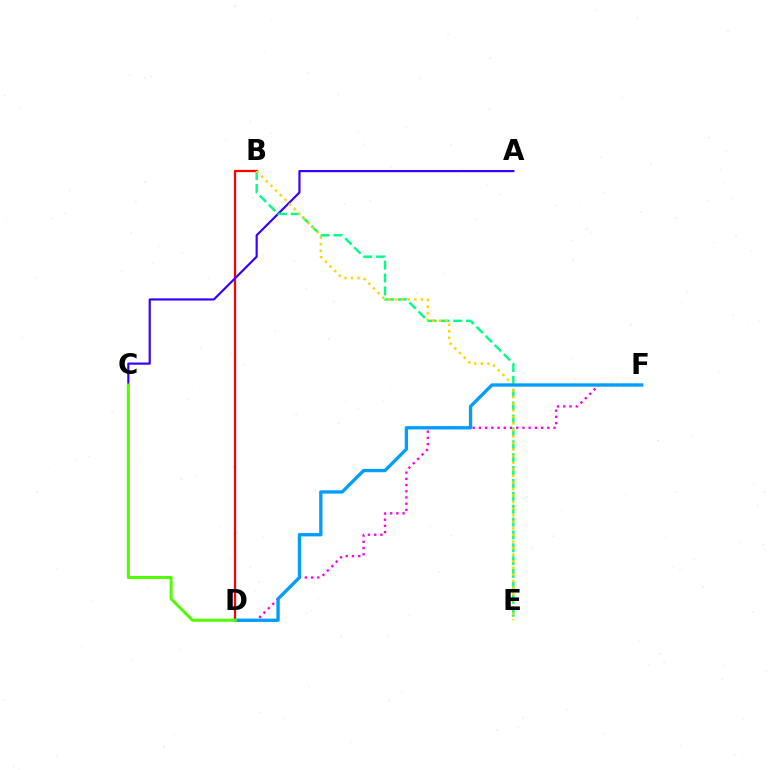{('B', 'D'): [{'color': '#ff0000', 'line_style': 'solid', 'thickness': 1.64}], ('D', 'F'): [{'color': '#ff00ed', 'line_style': 'dotted', 'thickness': 1.69}, {'color': '#009eff', 'line_style': 'solid', 'thickness': 2.4}], ('A', 'C'): [{'color': '#3700ff', 'line_style': 'solid', 'thickness': 1.56}], ('B', 'E'): [{'color': '#00ff86', 'line_style': 'dashed', 'thickness': 1.75}, {'color': '#ffd500', 'line_style': 'dotted', 'thickness': 1.78}], ('C', 'D'): [{'color': '#4fff00', 'line_style': 'solid', 'thickness': 2.16}]}